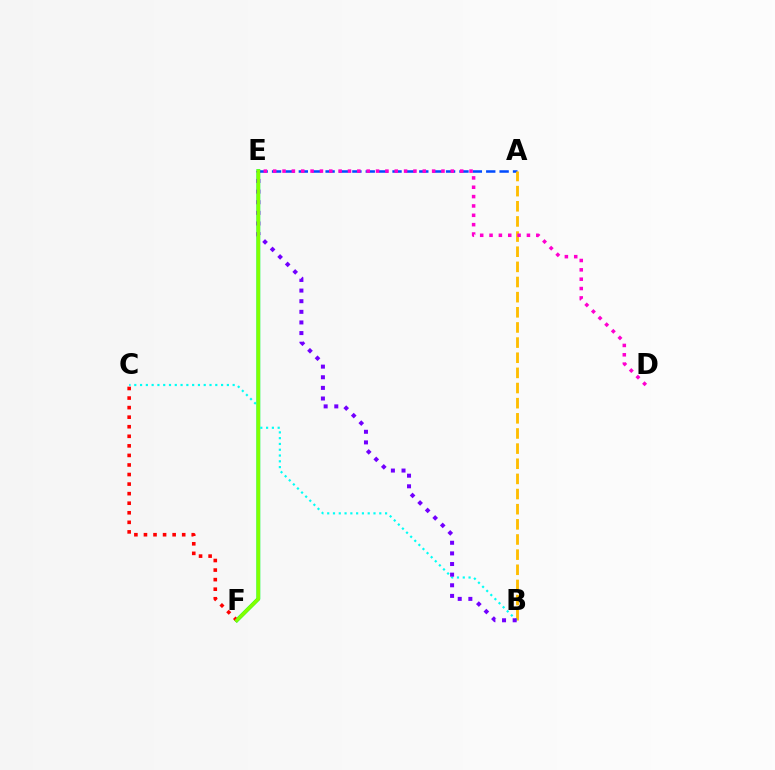{('A', 'E'): [{'color': '#004bff', 'line_style': 'dashed', 'thickness': 1.82}], ('E', 'F'): [{'color': '#00ff39', 'line_style': 'solid', 'thickness': 2.78}, {'color': '#84ff00', 'line_style': 'solid', 'thickness': 2.41}], ('A', 'B'): [{'color': '#ffbd00', 'line_style': 'dashed', 'thickness': 2.06}], ('B', 'C'): [{'color': '#00fff6', 'line_style': 'dotted', 'thickness': 1.57}], ('D', 'E'): [{'color': '#ff00cf', 'line_style': 'dotted', 'thickness': 2.54}], ('C', 'F'): [{'color': '#ff0000', 'line_style': 'dotted', 'thickness': 2.6}], ('B', 'E'): [{'color': '#7200ff', 'line_style': 'dotted', 'thickness': 2.89}]}